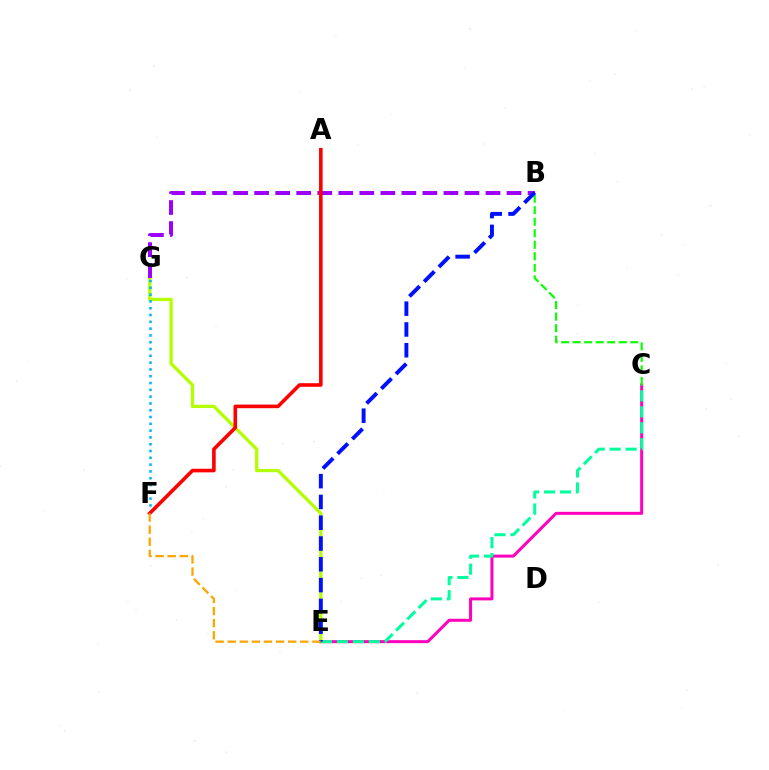{('E', 'G'): [{'color': '#b3ff00', 'line_style': 'solid', 'thickness': 2.35}], ('F', 'G'): [{'color': '#00b5ff', 'line_style': 'dotted', 'thickness': 1.85}], ('C', 'E'): [{'color': '#ff00bd', 'line_style': 'solid', 'thickness': 2.16}, {'color': '#00ff9d', 'line_style': 'dashed', 'thickness': 2.17}], ('B', 'C'): [{'color': '#08ff00', 'line_style': 'dashed', 'thickness': 1.57}], ('B', 'G'): [{'color': '#9b00ff', 'line_style': 'dashed', 'thickness': 2.86}], ('A', 'F'): [{'color': '#ff0000', 'line_style': 'solid', 'thickness': 2.59}], ('B', 'E'): [{'color': '#0010ff', 'line_style': 'dashed', 'thickness': 2.82}], ('E', 'F'): [{'color': '#ffa500', 'line_style': 'dashed', 'thickness': 1.64}]}